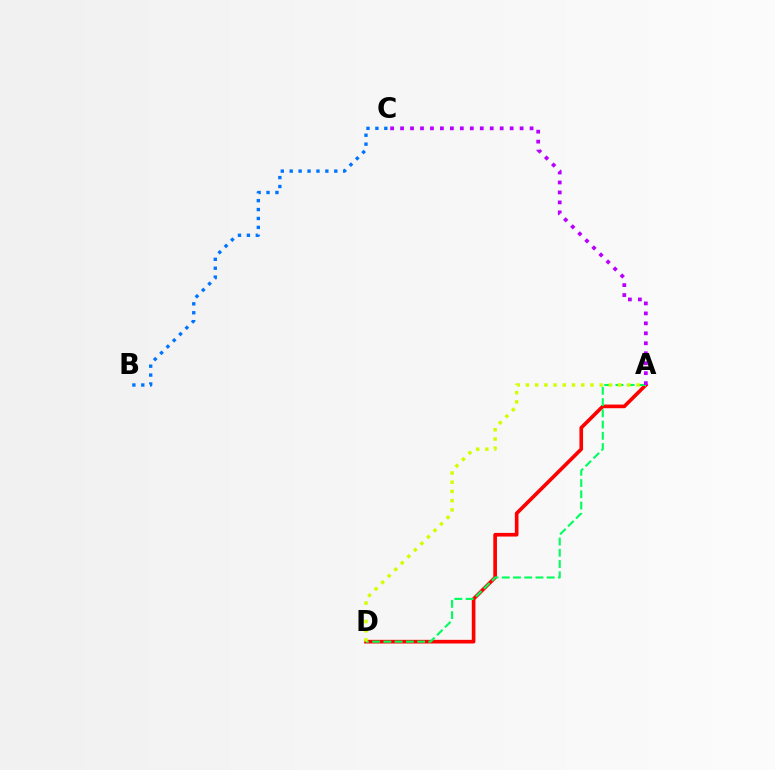{('A', 'D'): [{'color': '#ff0000', 'line_style': 'solid', 'thickness': 2.63}, {'color': '#00ff5c', 'line_style': 'dashed', 'thickness': 1.53}, {'color': '#d1ff00', 'line_style': 'dotted', 'thickness': 2.5}], ('B', 'C'): [{'color': '#0074ff', 'line_style': 'dotted', 'thickness': 2.42}], ('A', 'C'): [{'color': '#b900ff', 'line_style': 'dotted', 'thickness': 2.71}]}